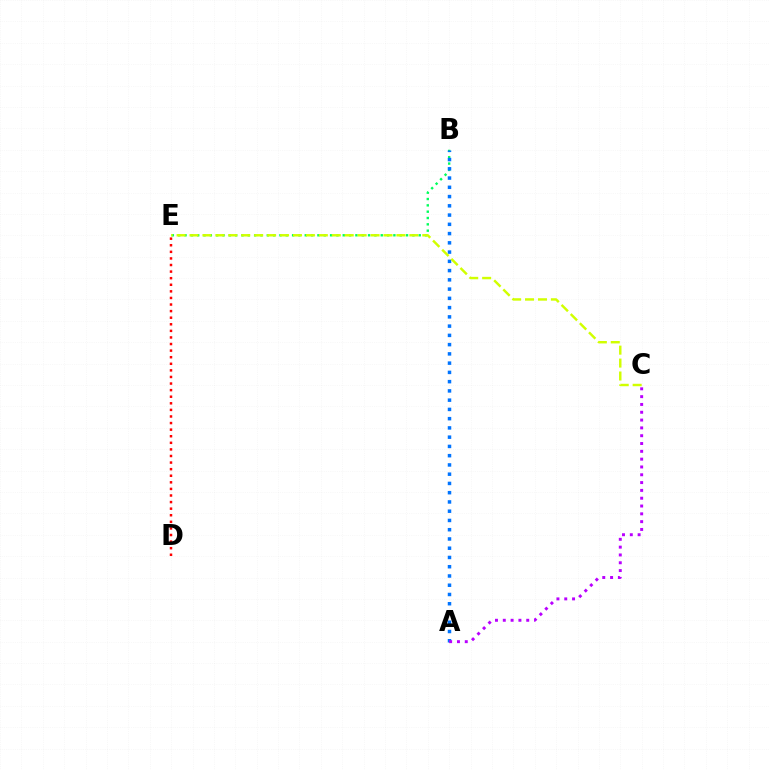{('B', 'E'): [{'color': '#00ff5c', 'line_style': 'dotted', 'thickness': 1.72}], ('A', 'B'): [{'color': '#0074ff', 'line_style': 'dotted', 'thickness': 2.51}], ('A', 'C'): [{'color': '#b900ff', 'line_style': 'dotted', 'thickness': 2.12}], ('C', 'E'): [{'color': '#d1ff00', 'line_style': 'dashed', 'thickness': 1.76}], ('D', 'E'): [{'color': '#ff0000', 'line_style': 'dotted', 'thickness': 1.79}]}